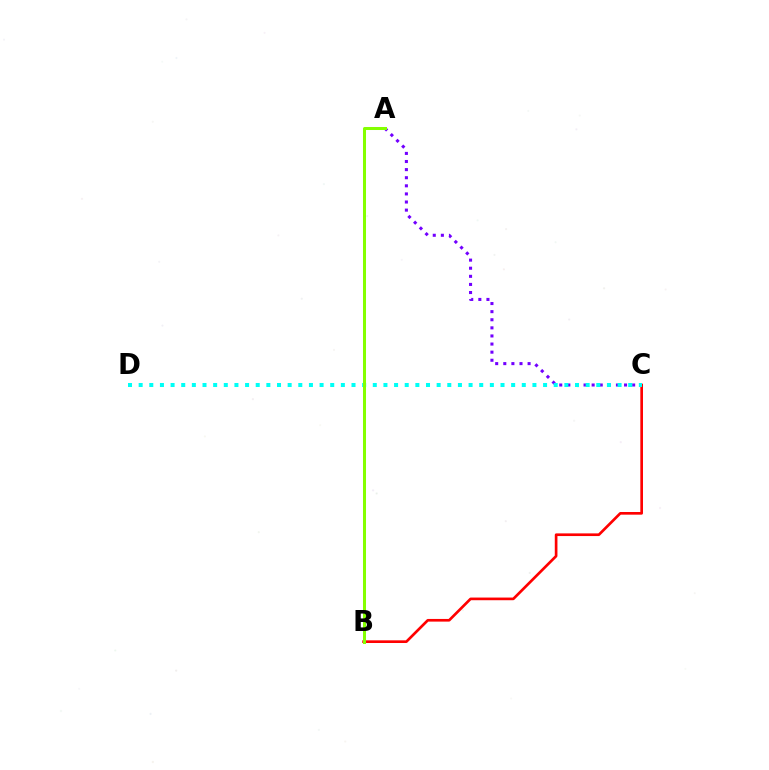{('B', 'C'): [{'color': '#ff0000', 'line_style': 'solid', 'thickness': 1.92}], ('A', 'C'): [{'color': '#7200ff', 'line_style': 'dotted', 'thickness': 2.2}], ('C', 'D'): [{'color': '#00fff6', 'line_style': 'dotted', 'thickness': 2.89}], ('A', 'B'): [{'color': '#84ff00', 'line_style': 'solid', 'thickness': 2.18}]}